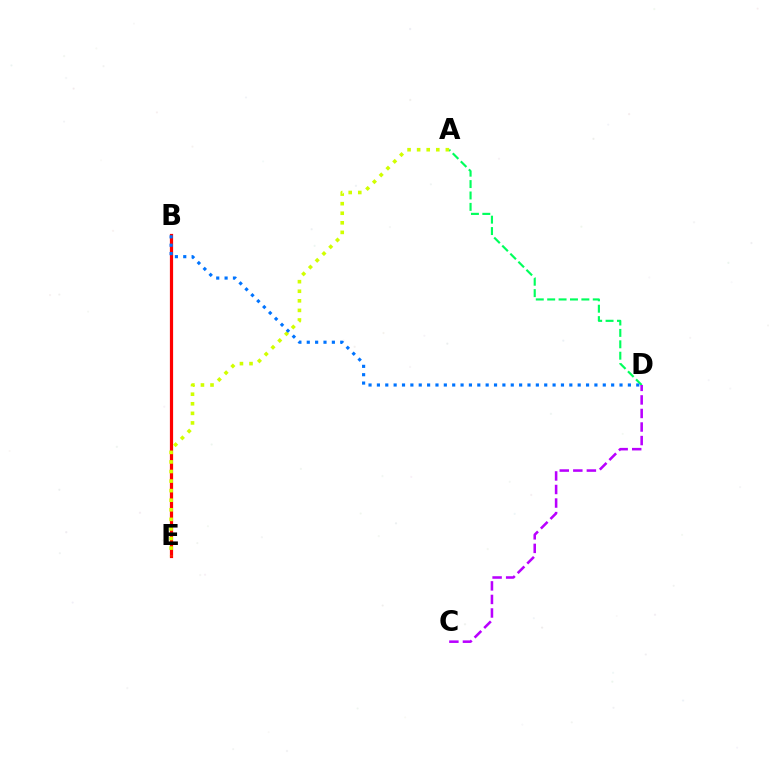{('A', 'D'): [{'color': '#00ff5c', 'line_style': 'dashed', 'thickness': 1.55}], ('C', 'D'): [{'color': '#b900ff', 'line_style': 'dashed', 'thickness': 1.84}], ('B', 'E'): [{'color': '#ff0000', 'line_style': 'solid', 'thickness': 2.31}], ('A', 'E'): [{'color': '#d1ff00', 'line_style': 'dotted', 'thickness': 2.6}], ('B', 'D'): [{'color': '#0074ff', 'line_style': 'dotted', 'thickness': 2.27}]}